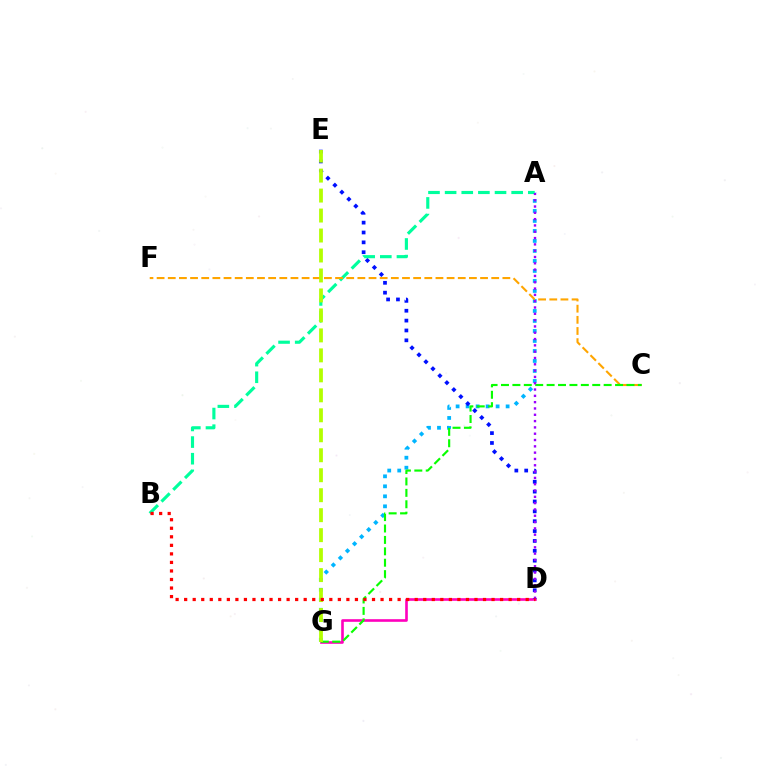{('A', 'G'): [{'color': '#00b5ff', 'line_style': 'dotted', 'thickness': 2.72}], ('D', 'G'): [{'color': '#ff00bd', 'line_style': 'solid', 'thickness': 1.89}], ('D', 'E'): [{'color': '#0010ff', 'line_style': 'dotted', 'thickness': 2.68}], ('A', 'B'): [{'color': '#00ff9d', 'line_style': 'dashed', 'thickness': 2.26}], ('C', 'F'): [{'color': '#ffa500', 'line_style': 'dashed', 'thickness': 1.52}], ('C', 'G'): [{'color': '#08ff00', 'line_style': 'dashed', 'thickness': 1.55}], ('E', 'G'): [{'color': '#b3ff00', 'line_style': 'dashed', 'thickness': 2.71}], ('A', 'D'): [{'color': '#9b00ff', 'line_style': 'dotted', 'thickness': 1.71}], ('B', 'D'): [{'color': '#ff0000', 'line_style': 'dotted', 'thickness': 2.32}]}